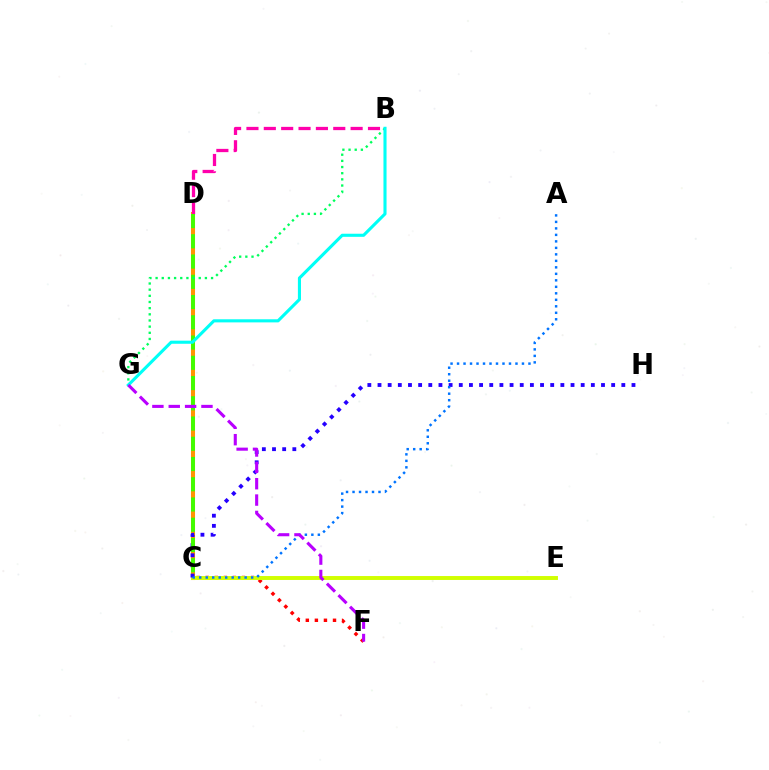{('C', 'D'): [{'color': '#ff9400', 'line_style': 'solid', 'thickness': 2.92}, {'color': '#3dff00', 'line_style': 'dashed', 'thickness': 2.75}], ('C', 'F'): [{'color': '#ff0000', 'line_style': 'dotted', 'thickness': 2.46}], ('C', 'E'): [{'color': '#d1ff00', 'line_style': 'solid', 'thickness': 2.82}], ('C', 'H'): [{'color': '#2500ff', 'line_style': 'dotted', 'thickness': 2.76}], ('B', 'D'): [{'color': '#ff00ac', 'line_style': 'dashed', 'thickness': 2.36}], ('B', 'G'): [{'color': '#00ff5c', 'line_style': 'dotted', 'thickness': 1.67}, {'color': '#00fff6', 'line_style': 'solid', 'thickness': 2.23}], ('A', 'C'): [{'color': '#0074ff', 'line_style': 'dotted', 'thickness': 1.76}], ('F', 'G'): [{'color': '#b900ff', 'line_style': 'dashed', 'thickness': 2.22}]}